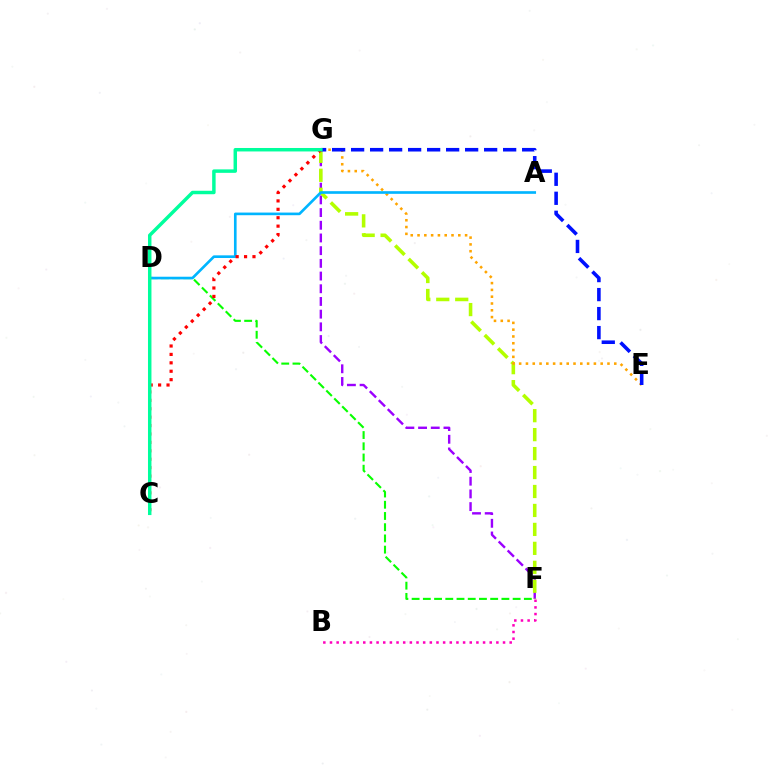{('F', 'G'): [{'color': '#9b00ff', 'line_style': 'dashed', 'thickness': 1.72}, {'color': '#b3ff00', 'line_style': 'dashed', 'thickness': 2.57}], ('D', 'F'): [{'color': '#08ff00', 'line_style': 'dashed', 'thickness': 1.52}], ('E', 'G'): [{'color': '#ffa500', 'line_style': 'dotted', 'thickness': 1.85}, {'color': '#0010ff', 'line_style': 'dashed', 'thickness': 2.58}], ('B', 'F'): [{'color': '#ff00bd', 'line_style': 'dotted', 'thickness': 1.81}], ('A', 'D'): [{'color': '#00b5ff', 'line_style': 'solid', 'thickness': 1.9}], ('C', 'G'): [{'color': '#ff0000', 'line_style': 'dotted', 'thickness': 2.29}, {'color': '#00ff9d', 'line_style': 'solid', 'thickness': 2.49}]}